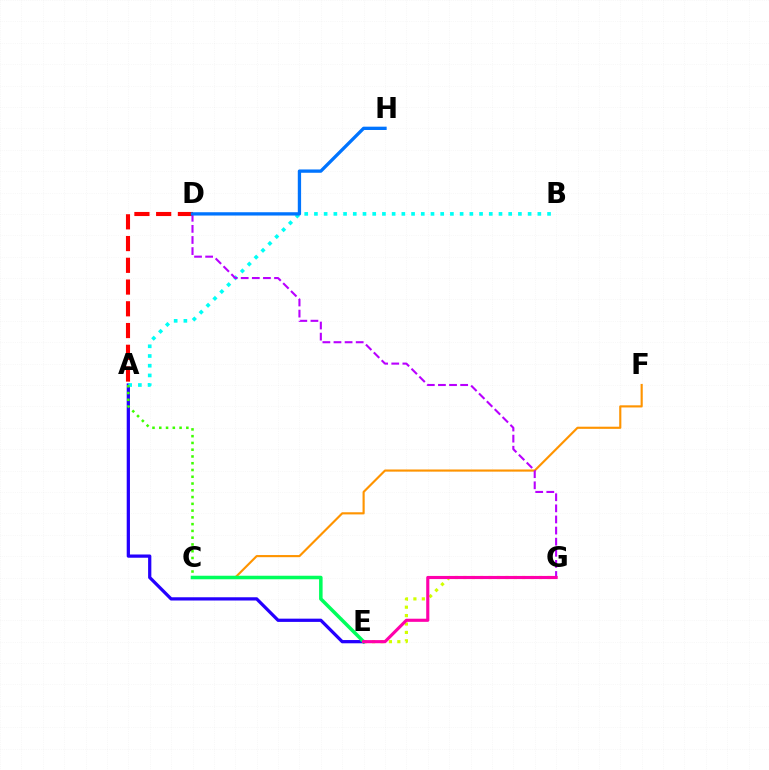{('E', 'G'): [{'color': '#d1ff00', 'line_style': 'dotted', 'thickness': 2.28}, {'color': '#ff00ac', 'line_style': 'solid', 'thickness': 2.25}], ('C', 'F'): [{'color': '#ff9400', 'line_style': 'solid', 'thickness': 1.55}], ('A', 'E'): [{'color': '#2500ff', 'line_style': 'solid', 'thickness': 2.34}], ('A', 'B'): [{'color': '#00fff6', 'line_style': 'dotted', 'thickness': 2.64}], ('A', 'D'): [{'color': '#ff0000', 'line_style': 'dashed', 'thickness': 2.95}], ('D', 'G'): [{'color': '#b900ff', 'line_style': 'dashed', 'thickness': 1.51}], ('A', 'C'): [{'color': '#3dff00', 'line_style': 'dotted', 'thickness': 1.84}], ('C', 'E'): [{'color': '#00ff5c', 'line_style': 'solid', 'thickness': 2.54}], ('D', 'H'): [{'color': '#0074ff', 'line_style': 'solid', 'thickness': 2.38}]}